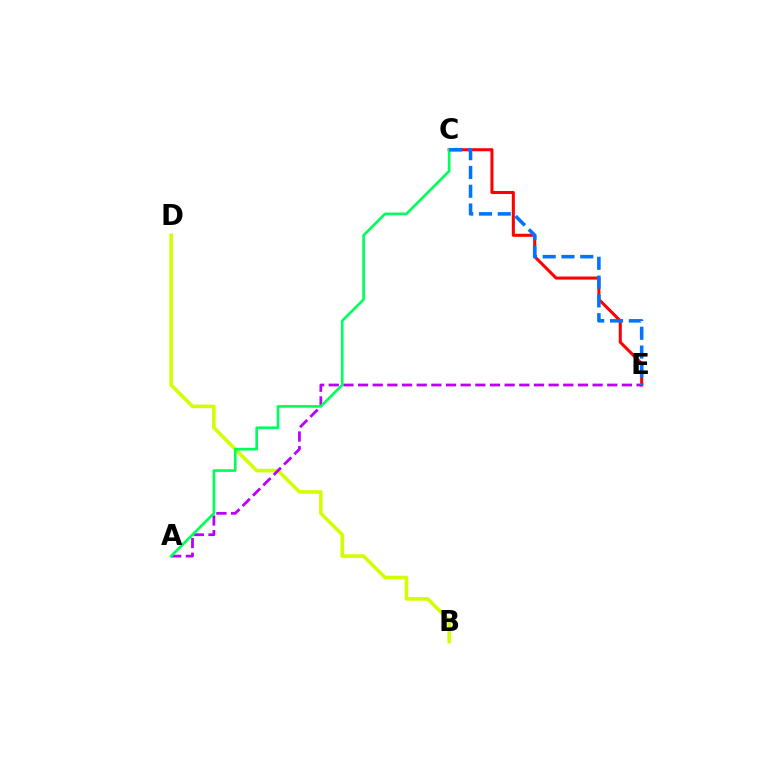{('C', 'E'): [{'color': '#ff0000', 'line_style': 'solid', 'thickness': 2.2}, {'color': '#0074ff', 'line_style': 'dashed', 'thickness': 2.55}], ('B', 'D'): [{'color': '#d1ff00', 'line_style': 'solid', 'thickness': 2.57}], ('A', 'E'): [{'color': '#b900ff', 'line_style': 'dashed', 'thickness': 1.99}], ('A', 'C'): [{'color': '#00ff5c', 'line_style': 'solid', 'thickness': 1.93}]}